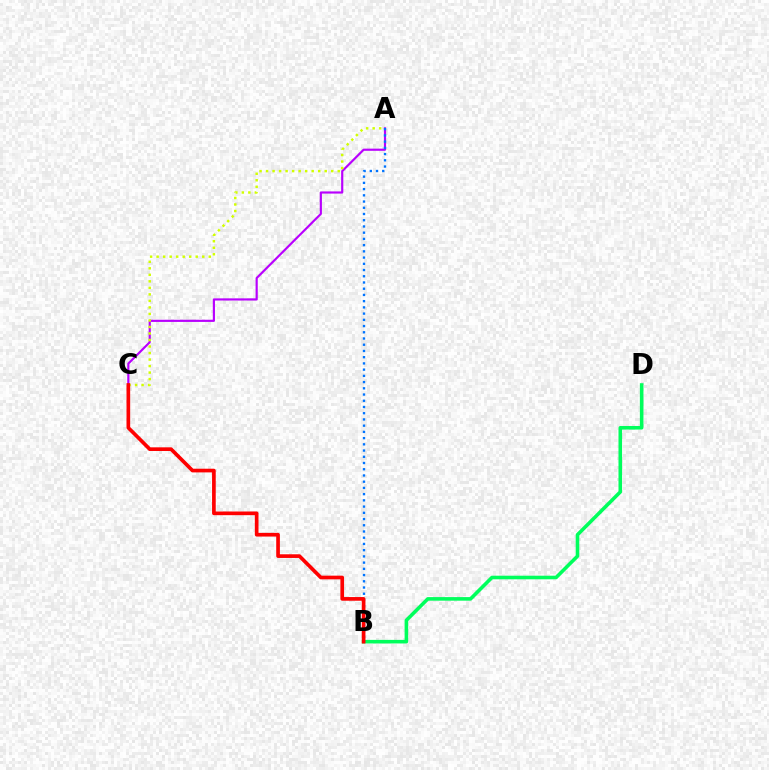{('A', 'C'): [{'color': '#b900ff', 'line_style': 'solid', 'thickness': 1.56}, {'color': '#d1ff00', 'line_style': 'dotted', 'thickness': 1.77}], ('A', 'B'): [{'color': '#0074ff', 'line_style': 'dotted', 'thickness': 1.69}], ('B', 'D'): [{'color': '#00ff5c', 'line_style': 'solid', 'thickness': 2.58}], ('B', 'C'): [{'color': '#ff0000', 'line_style': 'solid', 'thickness': 2.65}]}